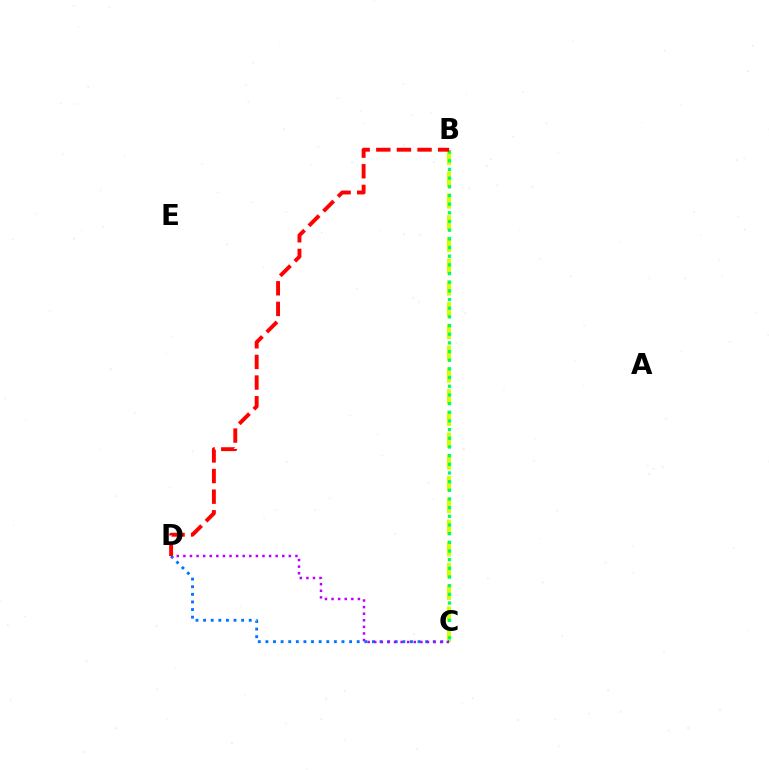{('B', 'C'): [{'color': '#d1ff00', 'line_style': 'dashed', 'thickness': 2.95}, {'color': '#00ff5c', 'line_style': 'dotted', 'thickness': 2.36}], ('C', 'D'): [{'color': '#0074ff', 'line_style': 'dotted', 'thickness': 2.07}, {'color': '#b900ff', 'line_style': 'dotted', 'thickness': 1.79}], ('B', 'D'): [{'color': '#ff0000', 'line_style': 'dashed', 'thickness': 2.8}]}